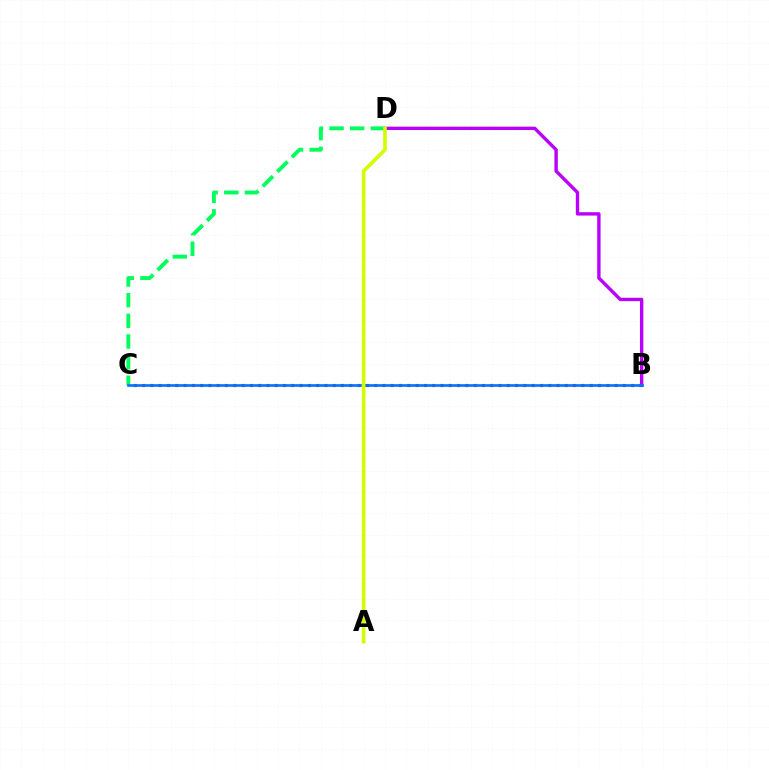{('B', 'C'): [{'color': '#ff0000', 'line_style': 'dotted', 'thickness': 2.25}, {'color': '#0074ff', 'line_style': 'solid', 'thickness': 1.91}], ('B', 'D'): [{'color': '#b900ff', 'line_style': 'solid', 'thickness': 2.43}], ('C', 'D'): [{'color': '#00ff5c', 'line_style': 'dashed', 'thickness': 2.8}], ('A', 'D'): [{'color': '#d1ff00', 'line_style': 'solid', 'thickness': 2.63}]}